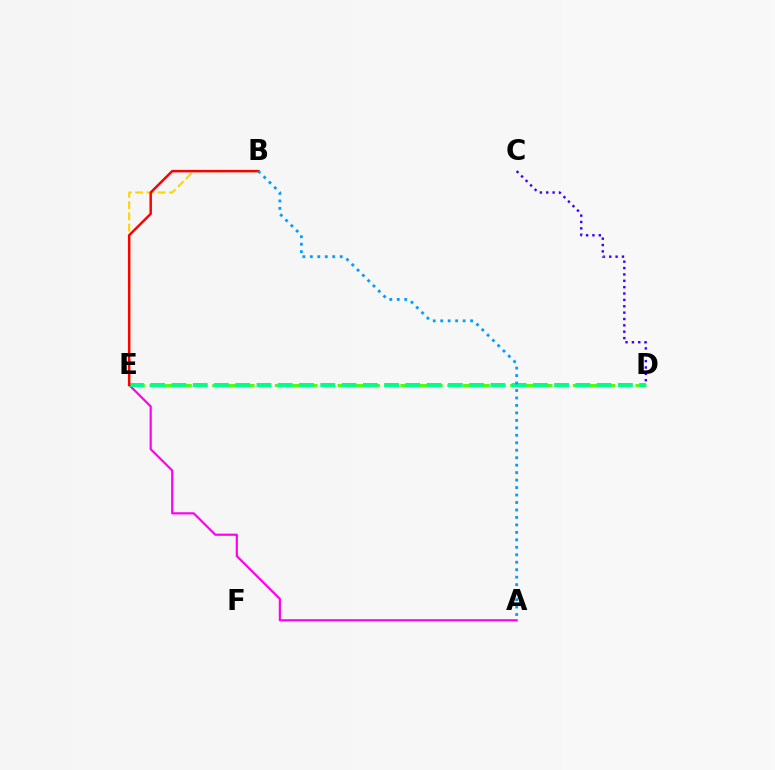{('A', 'E'): [{'color': '#ff00ed', 'line_style': 'solid', 'thickness': 1.57}], ('B', 'E'): [{'color': '#ffd500', 'line_style': 'dashed', 'thickness': 1.53}, {'color': '#ff0000', 'line_style': 'solid', 'thickness': 1.79}], ('D', 'E'): [{'color': '#4fff00', 'line_style': 'dashed', 'thickness': 2.13}, {'color': '#00ff86', 'line_style': 'dashed', 'thickness': 2.89}], ('C', 'D'): [{'color': '#3700ff', 'line_style': 'dotted', 'thickness': 1.73}], ('A', 'B'): [{'color': '#009eff', 'line_style': 'dotted', 'thickness': 2.03}]}